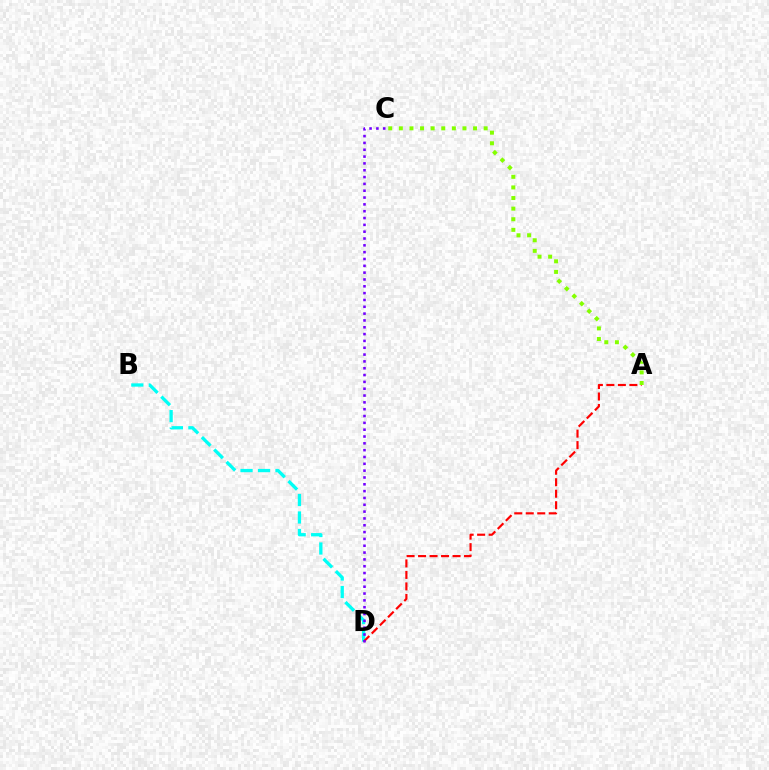{('B', 'D'): [{'color': '#00fff6', 'line_style': 'dashed', 'thickness': 2.37}], ('A', 'D'): [{'color': '#ff0000', 'line_style': 'dashed', 'thickness': 1.56}], ('C', 'D'): [{'color': '#7200ff', 'line_style': 'dotted', 'thickness': 1.86}], ('A', 'C'): [{'color': '#84ff00', 'line_style': 'dotted', 'thickness': 2.88}]}